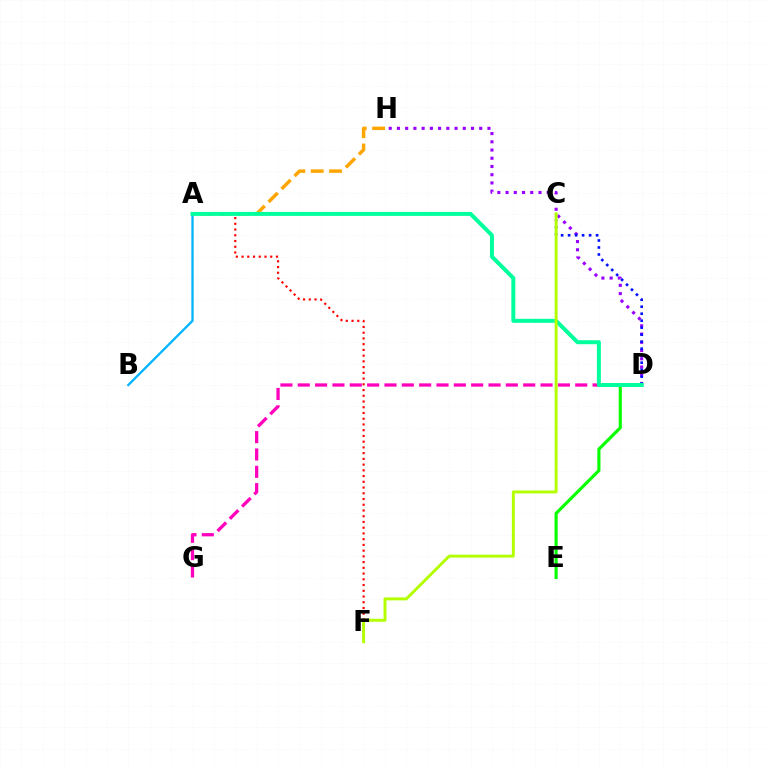{('A', 'H'): [{'color': '#ffa500', 'line_style': 'dashed', 'thickness': 2.49}], ('D', 'E'): [{'color': '#08ff00', 'line_style': 'solid', 'thickness': 2.26}], ('A', 'B'): [{'color': '#00b5ff', 'line_style': 'solid', 'thickness': 1.65}], ('D', 'G'): [{'color': '#ff00bd', 'line_style': 'dashed', 'thickness': 2.36}], ('D', 'H'): [{'color': '#9b00ff', 'line_style': 'dotted', 'thickness': 2.24}], ('A', 'F'): [{'color': '#ff0000', 'line_style': 'dotted', 'thickness': 1.56}], ('C', 'D'): [{'color': '#0010ff', 'line_style': 'dotted', 'thickness': 1.9}], ('A', 'D'): [{'color': '#00ff9d', 'line_style': 'solid', 'thickness': 2.87}], ('C', 'F'): [{'color': '#b3ff00', 'line_style': 'solid', 'thickness': 2.13}]}